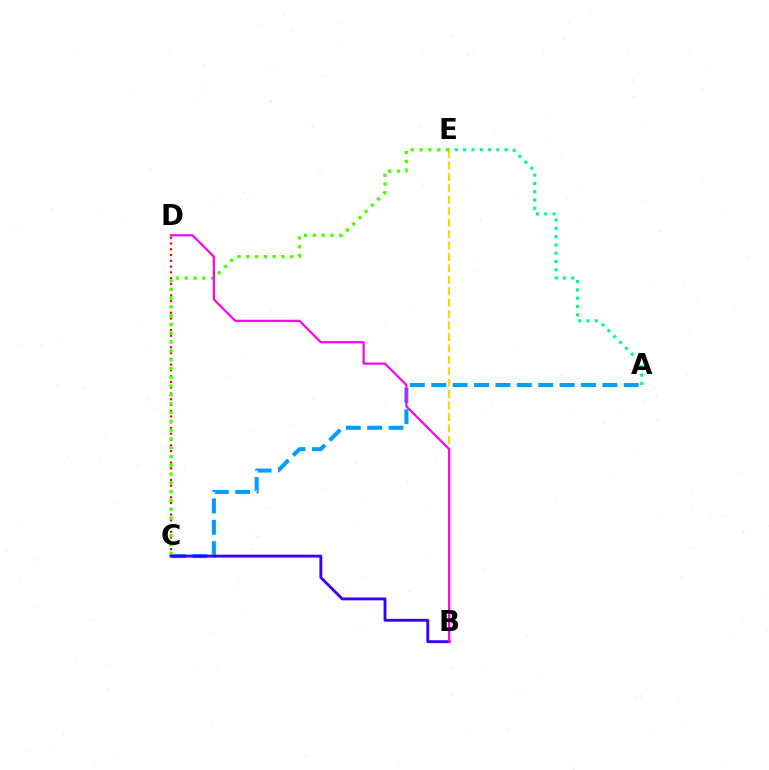{('C', 'D'): [{'color': '#ff0000', 'line_style': 'dotted', 'thickness': 1.57}], ('A', 'E'): [{'color': '#00ff86', 'line_style': 'dotted', 'thickness': 2.25}], ('B', 'E'): [{'color': '#ffd500', 'line_style': 'dashed', 'thickness': 1.55}], ('A', 'C'): [{'color': '#009eff', 'line_style': 'dashed', 'thickness': 2.9}], ('C', 'E'): [{'color': '#4fff00', 'line_style': 'dotted', 'thickness': 2.39}], ('B', 'C'): [{'color': '#3700ff', 'line_style': 'solid', 'thickness': 2.07}], ('B', 'D'): [{'color': '#ff00ed', 'line_style': 'solid', 'thickness': 1.57}]}